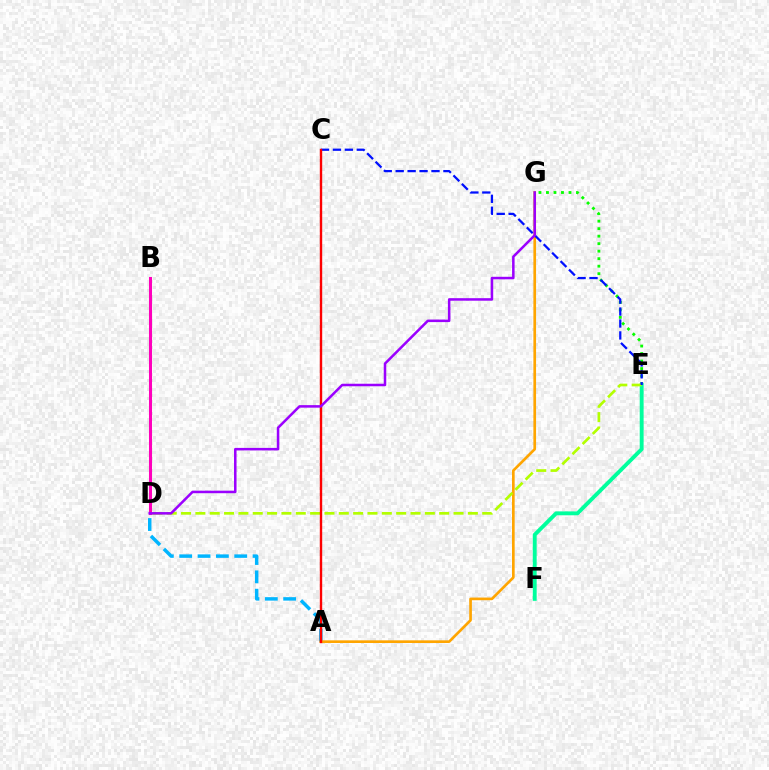{('E', 'G'): [{'color': '#08ff00', 'line_style': 'dotted', 'thickness': 2.04}], ('A', 'D'): [{'color': '#00b5ff', 'line_style': 'dashed', 'thickness': 2.49}], ('A', 'G'): [{'color': '#ffa500', 'line_style': 'solid', 'thickness': 1.92}], ('E', 'F'): [{'color': '#00ff9d', 'line_style': 'solid', 'thickness': 2.8}], ('D', 'E'): [{'color': '#b3ff00', 'line_style': 'dashed', 'thickness': 1.95}], ('C', 'E'): [{'color': '#0010ff', 'line_style': 'dashed', 'thickness': 1.62}], ('A', 'C'): [{'color': '#ff0000', 'line_style': 'solid', 'thickness': 1.72}], ('B', 'D'): [{'color': '#ff00bd', 'line_style': 'solid', 'thickness': 2.19}], ('D', 'G'): [{'color': '#9b00ff', 'line_style': 'solid', 'thickness': 1.82}]}